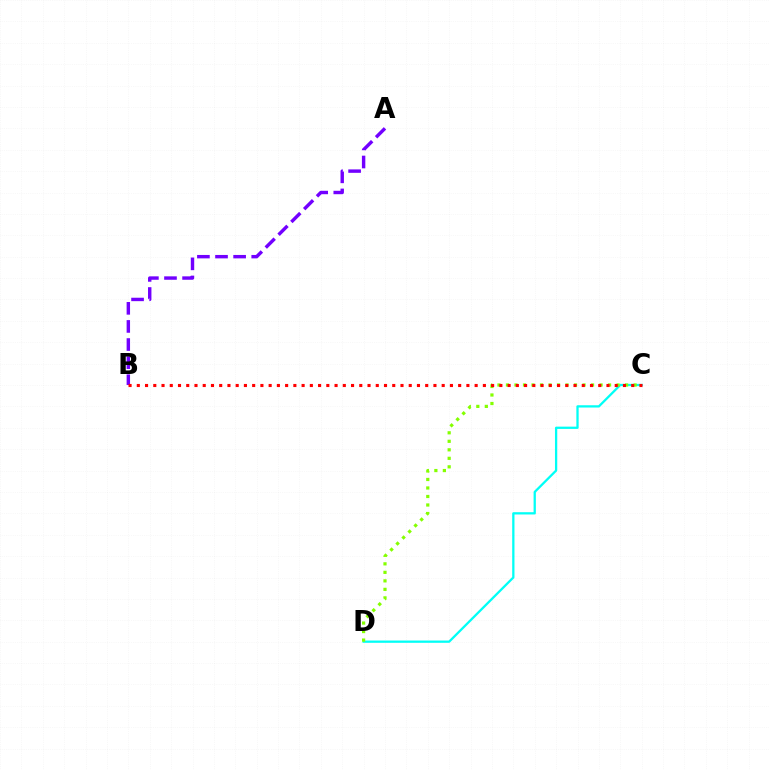{('C', 'D'): [{'color': '#00fff6', 'line_style': 'solid', 'thickness': 1.64}, {'color': '#84ff00', 'line_style': 'dotted', 'thickness': 2.31}], ('A', 'B'): [{'color': '#7200ff', 'line_style': 'dashed', 'thickness': 2.46}], ('B', 'C'): [{'color': '#ff0000', 'line_style': 'dotted', 'thickness': 2.24}]}